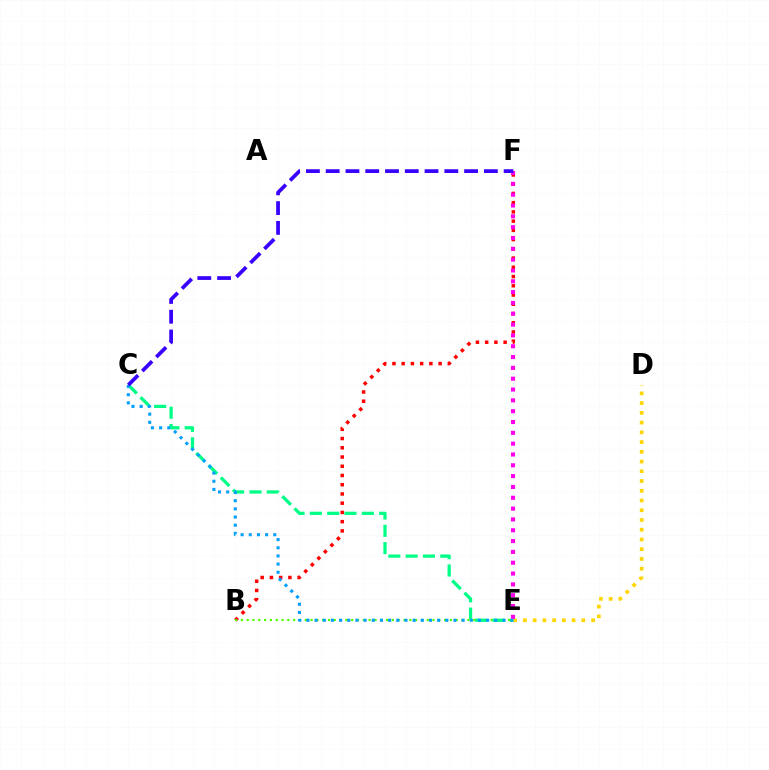{('D', 'E'): [{'color': '#ffd500', 'line_style': 'dotted', 'thickness': 2.65}], ('B', 'F'): [{'color': '#ff0000', 'line_style': 'dotted', 'thickness': 2.51}], ('B', 'E'): [{'color': '#4fff00', 'line_style': 'dotted', 'thickness': 1.58}], ('C', 'E'): [{'color': '#00ff86', 'line_style': 'dashed', 'thickness': 2.35}, {'color': '#009eff', 'line_style': 'dotted', 'thickness': 2.22}], ('E', 'F'): [{'color': '#ff00ed', 'line_style': 'dotted', 'thickness': 2.94}], ('C', 'F'): [{'color': '#3700ff', 'line_style': 'dashed', 'thickness': 2.69}]}